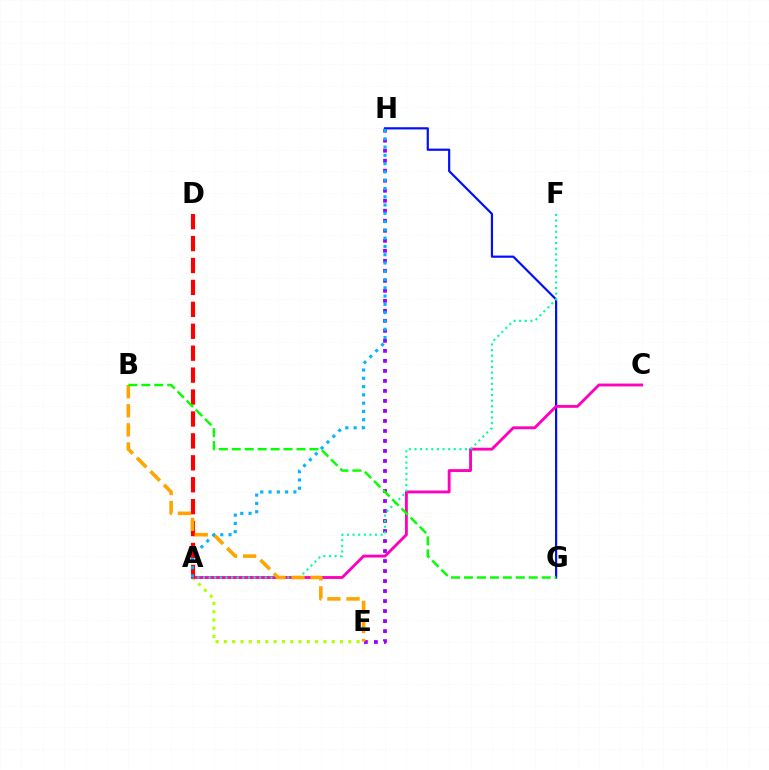{('G', 'H'): [{'color': '#0010ff', 'line_style': 'solid', 'thickness': 1.58}], ('E', 'H'): [{'color': '#9b00ff', 'line_style': 'dotted', 'thickness': 2.72}], ('A', 'E'): [{'color': '#b3ff00', 'line_style': 'dotted', 'thickness': 2.25}], ('A', 'C'): [{'color': '#ff00bd', 'line_style': 'solid', 'thickness': 2.06}], ('A', 'F'): [{'color': '#00ff9d', 'line_style': 'dotted', 'thickness': 1.53}], ('A', 'D'): [{'color': '#ff0000', 'line_style': 'dashed', 'thickness': 2.98}], ('B', 'E'): [{'color': '#ffa500', 'line_style': 'dashed', 'thickness': 2.59}], ('A', 'H'): [{'color': '#00b5ff', 'line_style': 'dotted', 'thickness': 2.25}], ('B', 'G'): [{'color': '#08ff00', 'line_style': 'dashed', 'thickness': 1.76}]}